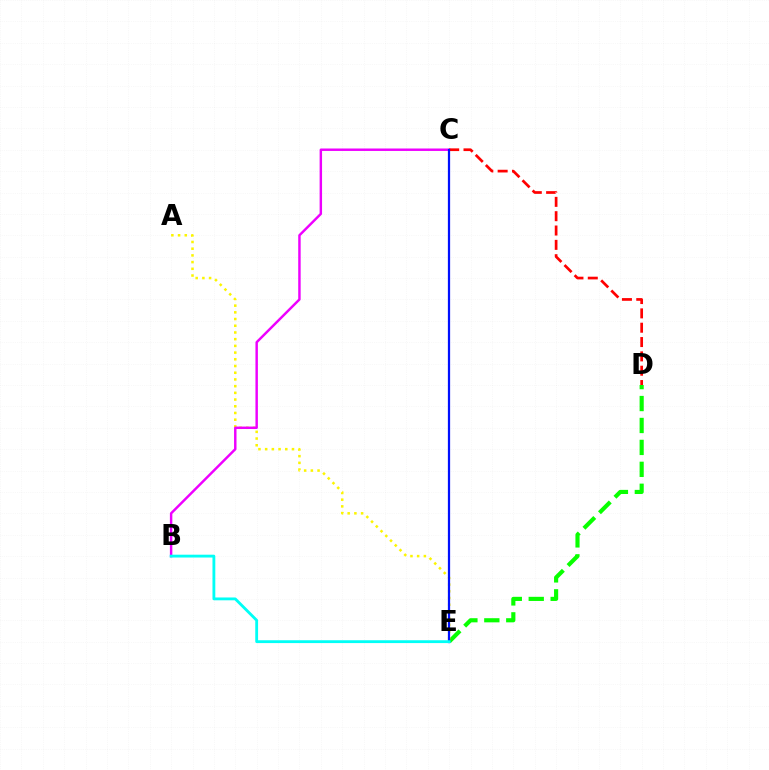{('D', 'E'): [{'color': '#08ff00', 'line_style': 'dashed', 'thickness': 2.98}], ('A', 'E'): [{'color': '#fcf500', 'line_style': 'dotted', 'thickness': 1.82}], ('B', 'C'): [{'color': '#ee00ff', 'line_style': 'solid', 'thickness': 1.76}], ('C', 'D'): [{'color': '#ff0000', 'line_style': 'dashed', 'thickness': 1.95}], ('C', 'E'): [{'color': '#0010ff', 'line_style': 'solid', 'thickness': 1.62}], ('B', 'E'): [{'color': '#00fff6', 'line_style': 'solid', 'thickness': 2.04}]}